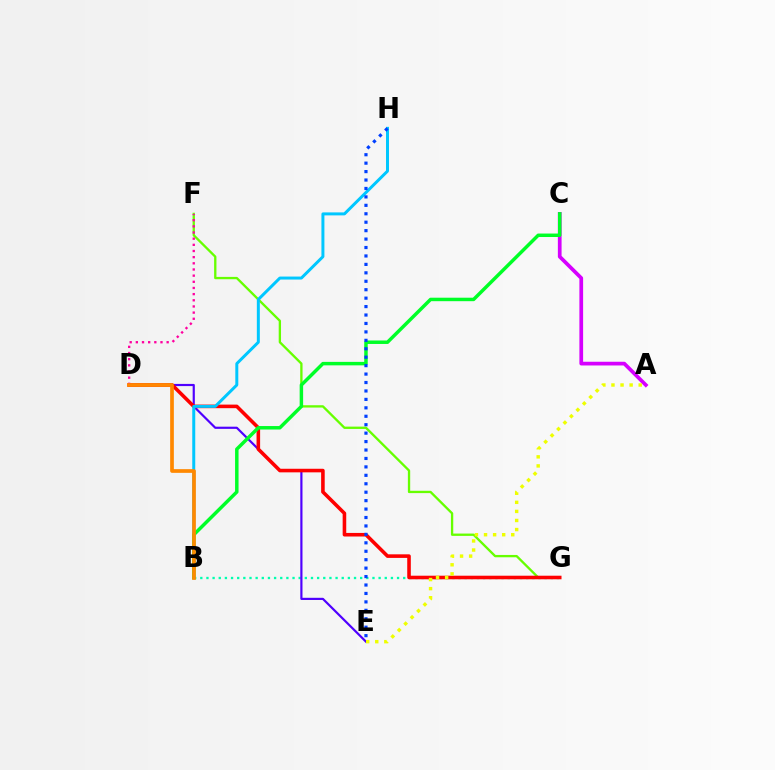{('F', 'G'): [{'color': '#66ff00', 'line_style': 'solid', 'thickness': 1.67}], ('A', 'C'): [{'color': '#d600ff', 'line_style': 'solid', 'thickness': 2.67}], ('B', 'G'): [{'color': '#00ffaf', 'line_style': 'dotted', 'thickness': 1.67}], ('D', 'E'): [{'color': '#4f00ff', 'line_style': 'solid', 'thickness': 1.57}], ('D', 'G'): [{'color': '#ff0000', 'line_style': 'solid', 'thickness': 2.58}], ('B', 'H'): [{'color': '#00c7ff', 'line_style': 'solid', 'thickness': 2.15}], ('B', 'C'): [{'color': '#00ff27', 'line_style': 'solid', 'thickness': 2.5}], ('D', 'F'): [{'color': '#ff00a0', 'line_style': 'dotted', 'thickness': 1.67}], ('A', 'E'): [{'color': '#eeff00', 'line_style': 'dotted', 'thickness': 2.47}], ('B', 'D'): [{'color': '#ff8800', 'line_style': 'solid', 'thickness': 2.66}], ('E', 'H'): [{'color': '#003fff', 'line_style': 'dotted', 'thickness': 2.29}]}